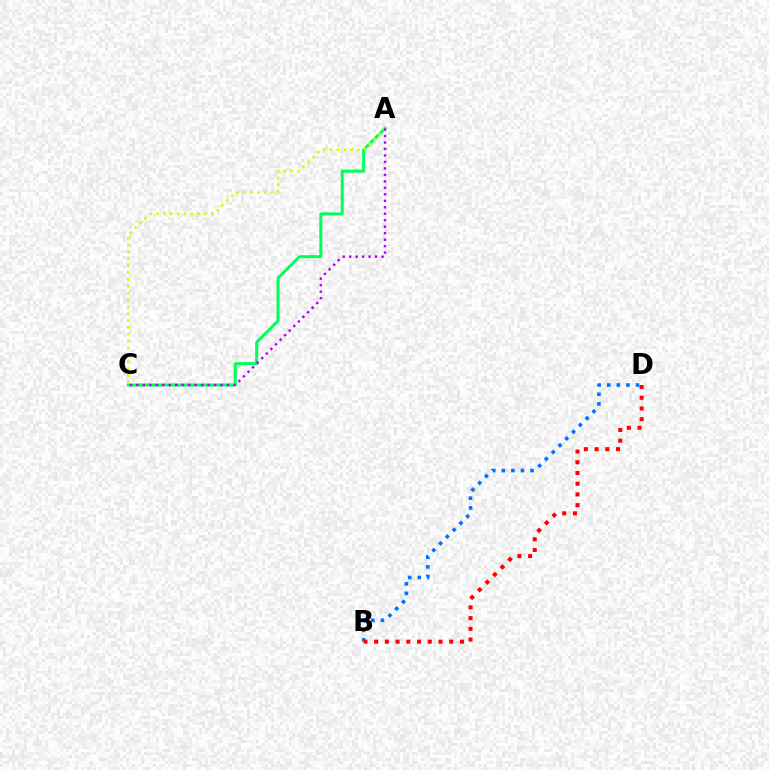{('A', 'C'): [{'color': '#00ff5c', 'line_style': 'solid', 'thickness': 2.16}, {'color': '#d1ff00', 'line_style': 'dotted', 'thickness': 1.86}, {'color': '#b900ff', 'line_style': 'dotted', 'thickness': 1.76}], ('B', 'D'): [{'color': '#0074ff', 'line_style': 'dotted', 'thickness': 2.61}, {'color': '#ff0000', 'line_style': 'dotted', 'thickness': 2.91}]}